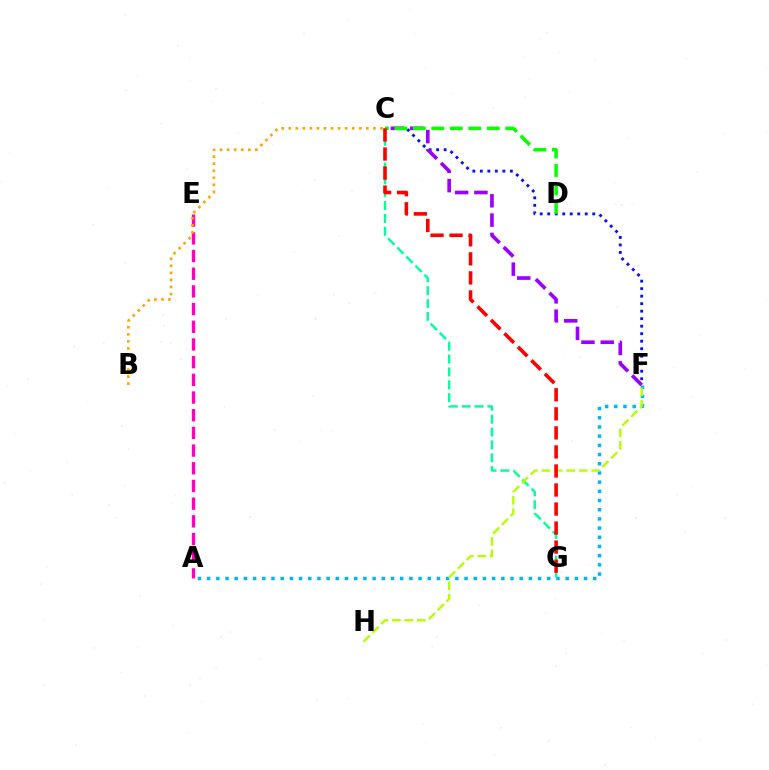{('C', 'G'): [{'color': '#00ff9d', 'line_style': 'dashed', 'thickness': 1.75}, {'color': '#ff0000', 'line_style': 'dashed', 'thickness': 2.59}], ('A', 'E'): [{'color': '#ff00bd', 'line_style': 'dashed', 'thickness': 2.4}], ('C', 'F'): [{'color': '#0010ff', 'line_style': 'dotted', 'thickness': 2.04}, {'color': '#9b00ff', 'line_style': 'dashed', 'thickness': 2.62}], ('A', 'F'): [{'color': '#00b5ff', 'line_style': 'dotted', 'thickness': 2.5}], ('B', 'C'): [{'color': '#ffa500', 'line_style': 'dotted', 'thickness': 1.92}], ('C', 'D'): [{'color': '#08ff00', 'line_style': 'dashed', 'thickness': 2.51}], ('F', 'H'): [{'color': '#b3ff00', 'line_style': 'dashed', 'thickness': 1.69}]}